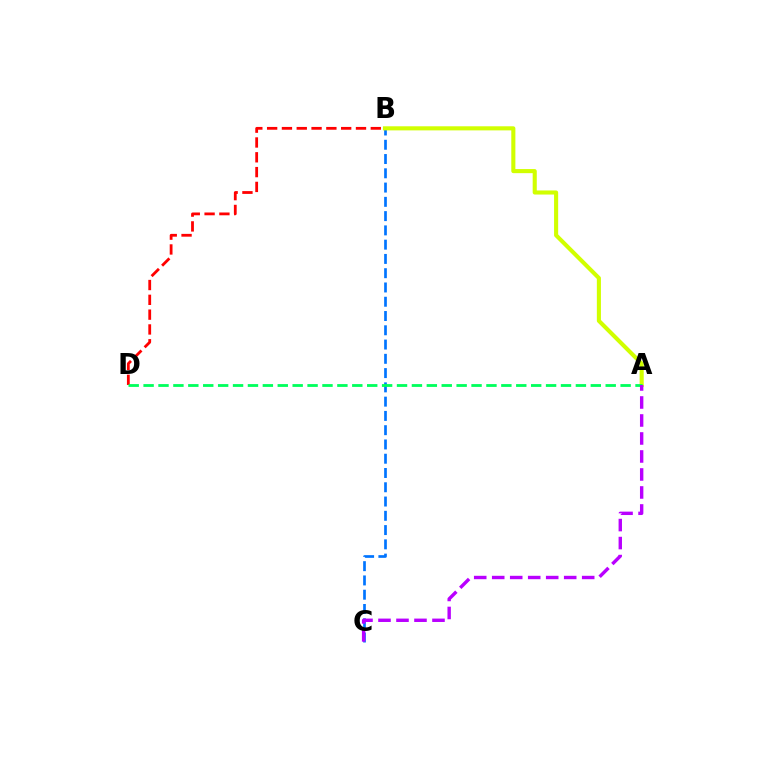{('B', 'C'): [{'color': '#0074ff', 'line_style': 'dashed', 'thickness': 1.94}], ('B', 'D'): [{'color': '#ff0000', 'line_style': 'dashed', 'thickness': 2.01}], ('A', 'B'): [{'color': '#d1ff00', 'line_style': 'solid', 'thickness': 2.95}], ('A', 'D'): [{'color': '#00ff5c', 'line_style': 'dashed', 'thickness': 2.03}], ('A', 'C'): [{'color': '#b900ff', 'line_style': 'dashed', 'thickness': 2.44}]}